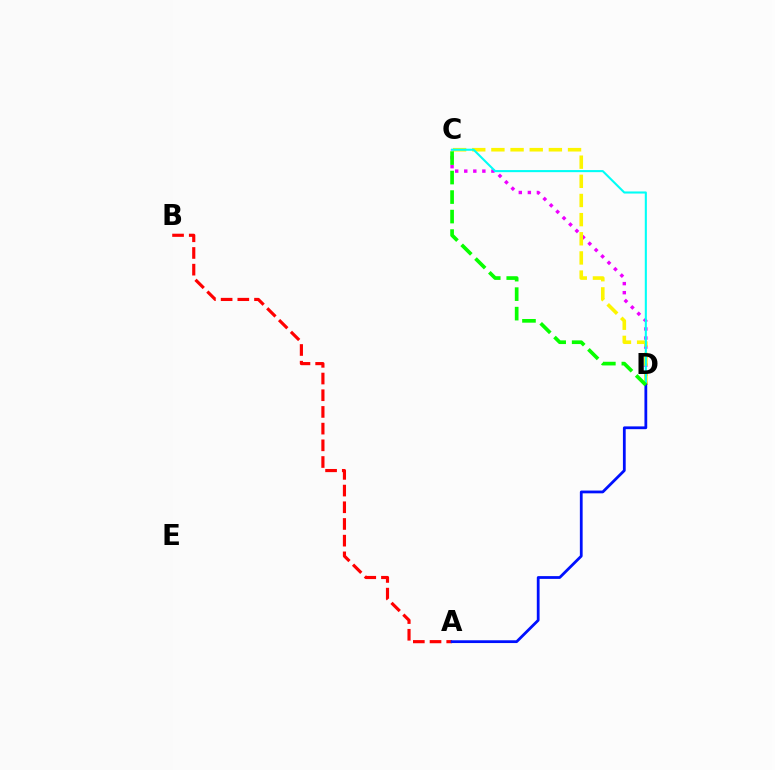{('C', 'D'): [{'color': '#ee00ff', 'line_style': 'dotted', 'thickness': 2.46}, {'color': '#fcf500', 'line_style': 'dashed', 'thickness': 2.6}, {'color': '#00fff6', 'line_style': 'solid', 'thickness': 1.5}, {'color': '#08ff00', 'line_style': 'dashed', 'thickness': 2.65}], ('A', 'B'): [{'color': '#ff0000', 'line_style': 'dashed', 'thickness': 2.27}], ('A', 'D'): [{'color': '#0010ff', 'line_style': 'solid', 'thickness': 2.0}]}